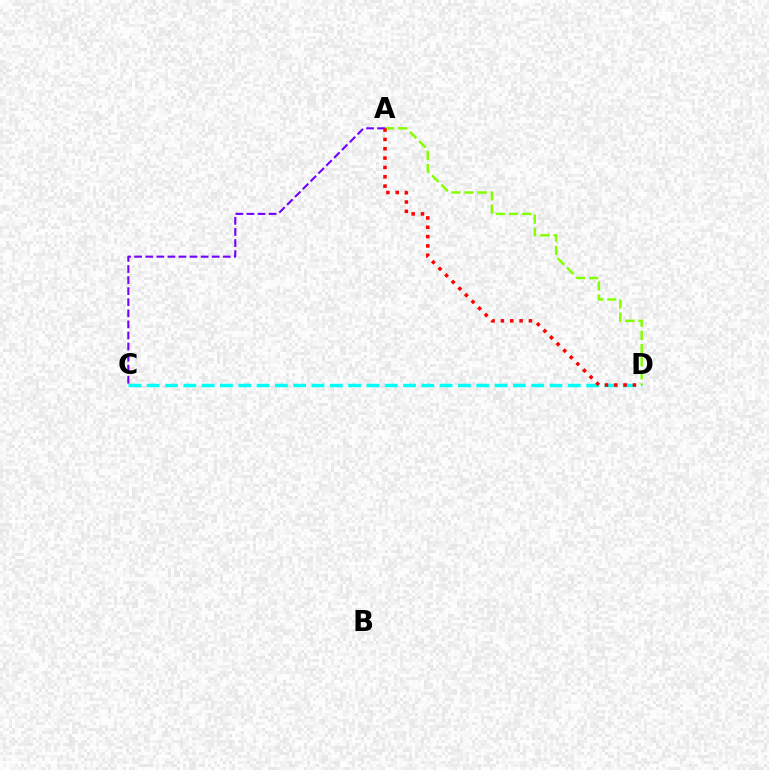{('C', 'D'): [{'color': '#00fff6', 'line_style': 'dashed', 'thickness': 2.49}], ('A', 'C'): [{'color': '#7200ff', 'line_style': 'dashed', 'thickness': 1.5}], ('A', 'D'): [{'color': '#84ff00', 'line_style': 'dashed', 'thickness': 1.79}, {'color': '#ff0000', 'line_style': 'dotted', 'thickness': 2.53}]}